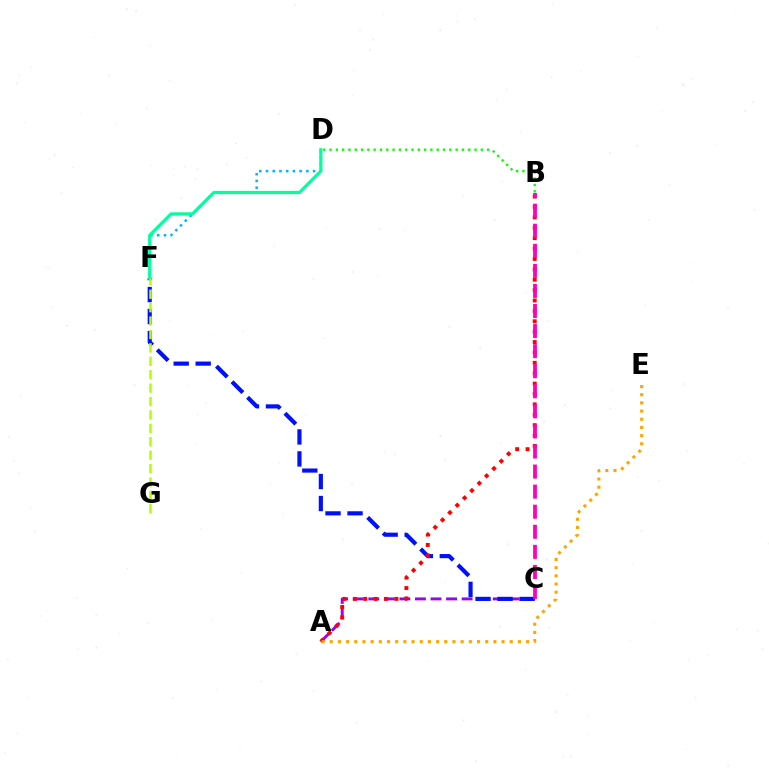{('A', 'C'): [{'color': '#9b00ff', 'line_style': 'dashed', 'thickness': 2.11}], ('B', 'D'): [{'color': '#08ff00', 'line_style': 'dotted', 'thickness': 1.71}], ('C', 'F'): [{'color': '#0010ff', 'line_style': 'dashed', 'thickness': 2.99}], ('D', 'F'): [{'color': '#00b5ff', 'line_style': 'dotted', 'thickness': 1.83}, {'color': '#00ff9d', 'line_style': 'solid', 'thickness': 2.3}], ('A', 'B'): [{'color': '#ff0000', 'line_style': 'dotted', 'thickness': 2.82}], ('B', 'C'): [{'color': '#ff00bd', 'line_style': 'dashed', 'thickness': 2.73}], ('F', 'G'): [{'color': '#b3ff00', 'line_style': 'dashed', 'thickness': 1.82}], ('A', 'E'): [{'color': '#ffa500', 'line_style': 'dotted', 'thickness': 2.22}]}